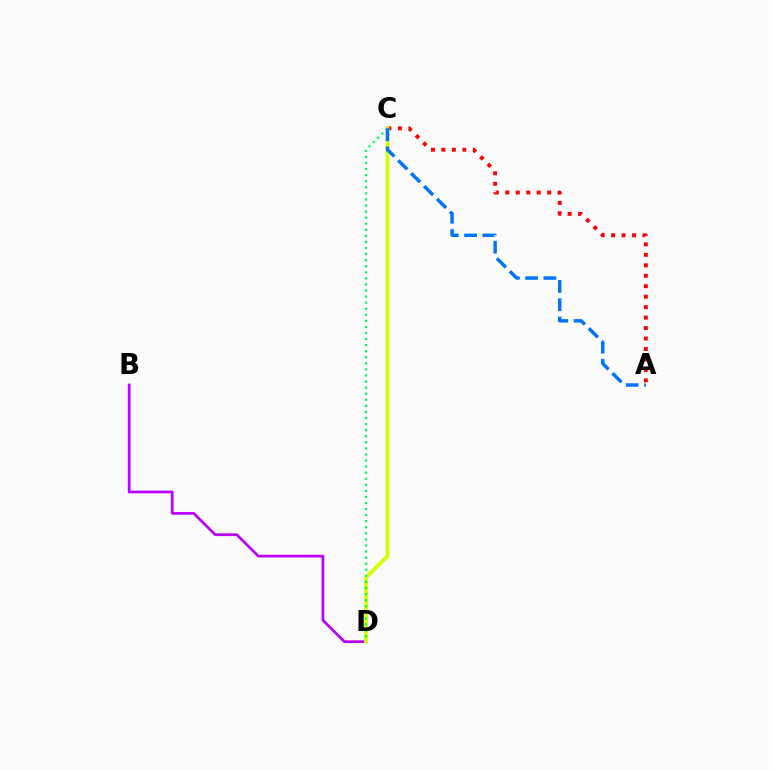{('B', 'D'): [{'color': '#b900ff', 'line_style': 'solid', 'thickness': 1.96}], ('A', 'C'): [{'color': '#ff0000', 'line_style': 'dotted', 'thickness': 2.84}, {'color': '#0074ff', 'line_style': 'dashed', 'thickness': 2.48}], ('C', 'D'): [{'color': '#d1ff00', 'line_style': 'solid', 'thickness': 2.66}, {'color': '#00ff5c', 'line_style': 'dotted', 'thickness': 1.65}]}